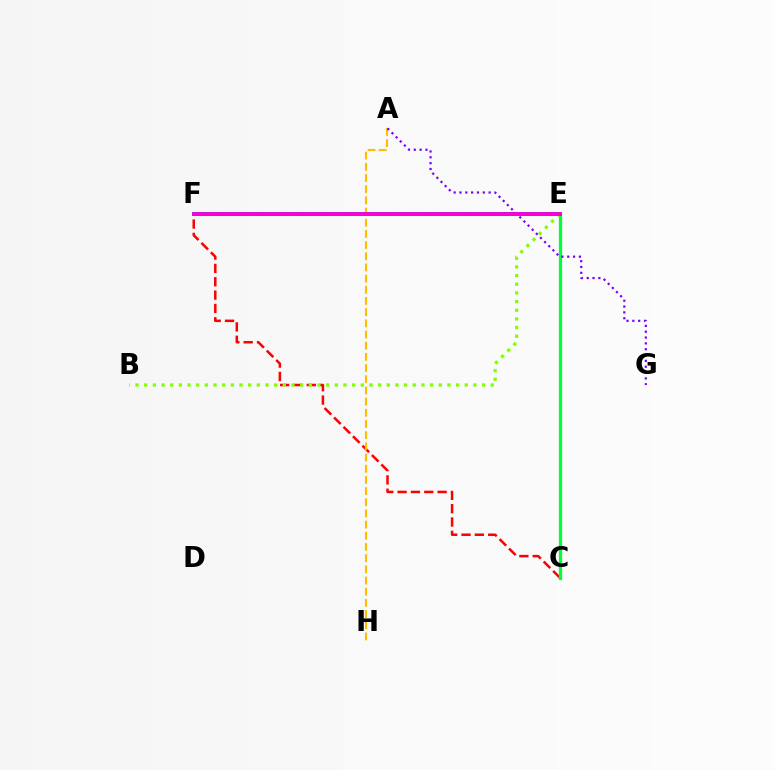{('E', 'F'): [{'color': '#00fff6', 'line_style': 'dashed', 'thickness': 2.78}, {'color': '#004bff', 'line_style': 'solid', 'thickness': 2.63}, {'color': '#ff00cf', 'line_style': 'solid', 'thickness': 2.63}], ('C', 'F'): [{'color': '#ff0000', 'line_style': 'dashed', 'thickness': 1.81}], ('C', 'E'): [{'color': '#00ff39', 'line_style': 'solid', 'thickness': 2.34}], ('B', 'E'): [{'color': '#84ff00', 'line_style': 'dotted', 'thickness': 2.35}], ('A', 'H'): [{'color': '#ffbd00', 'line_style': 'dashed', 'thickness': 1.52}], ('A', 'G'): [{'color': '#7200ff', 'line_style': 'dotted', 'thickness': 1.59}]}